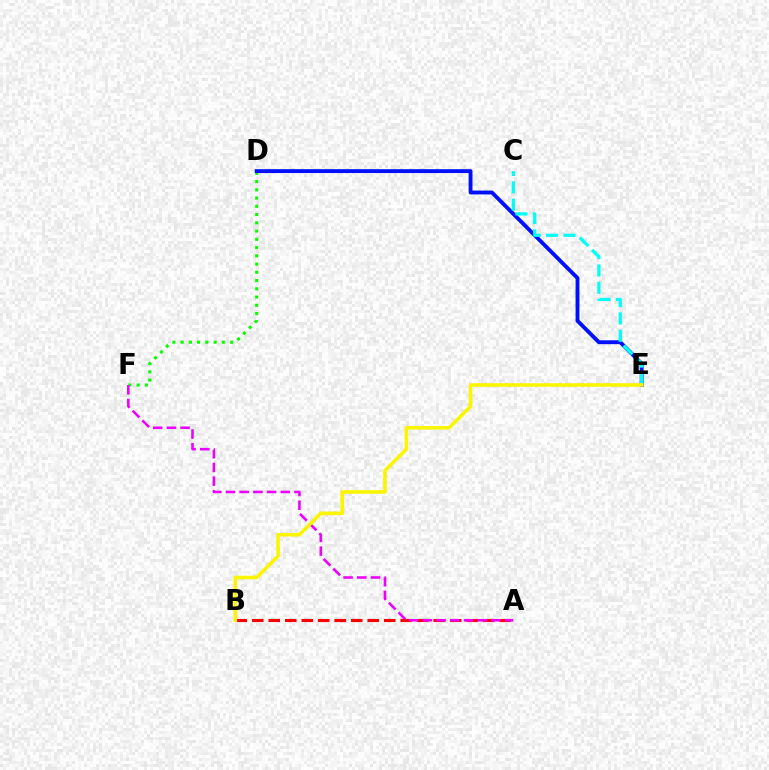{('D', 'F'): [{'color': '#08ff00', 'line_style': 'dotted', 'thickness': 2.24}], ('A', 'B'): [{'color': '#ff0000', 'line_style': 'dashed', 'thickness': 2.24}], ('A', 'F'): [{'color': '#ee00ff', 'line_style': 'dashed', 'thickness': 1.86}], ('D', 'E'): [{'color': '#0010ff', 'line_style': 'solid', 'thickness': 2.78}], ('C', 'E'): [{'color': '#00fff6', 'line_style': 'dashed', 'thickness': 2.36}], ('B', 'E'): [{'color': '#fcf500', 'line_style': 'solid', 'thickness': 2.56}]}